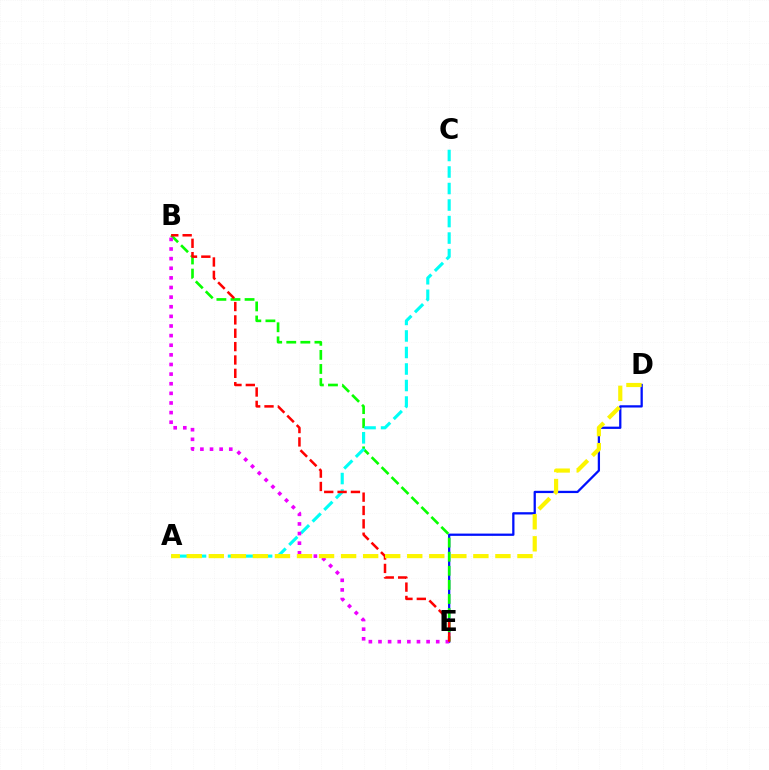{('D', 'E'): [{'color': '#0010ff', 'line_style': 'solid', 'thickness': 1.64}], ('B', 'E'): [{'color': '#08ff00', 'line_style': 'dashed', 'thickness': 1.91}, {'color': '#ee00ff', 'line_style': 'dotted', 'thickness': 2.61}, {'color': '#ff0000', 'line_style': 'dashed', 'thickness': 1.81}], ('A', 'C'): [{'color': '#00fff6', 'line_style': 'dashed', 'thickness': 2.24}], ('A', 'D'): [{'color': '#fcf500', 'line_style': 'dashed', 'thickness': 3.0}]}